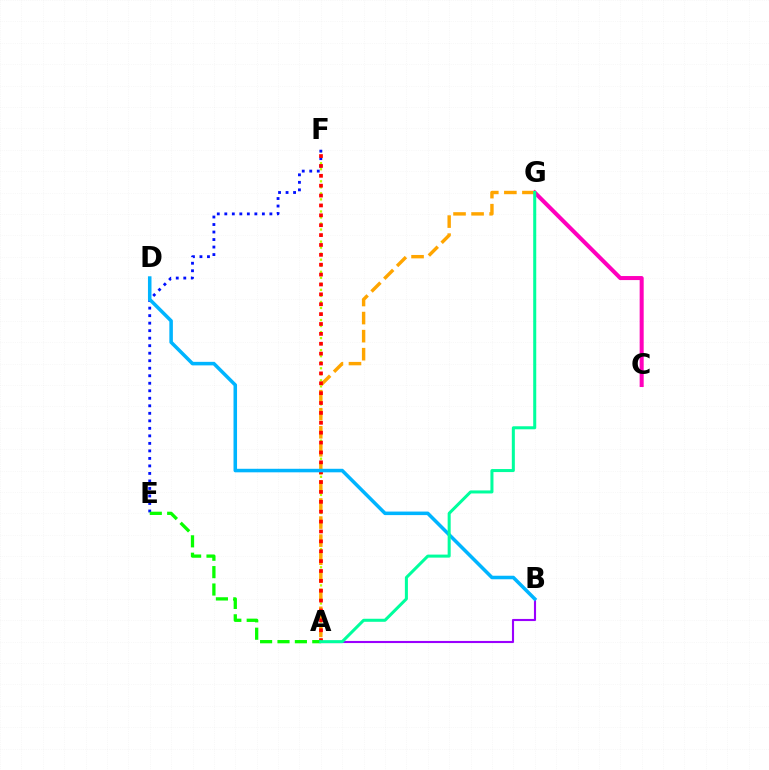{('C', 'G'): [{'color': '#ff00bd', 'line_style': 'solid', 'thickness': 2.91}], ('A', 'F'): [{'color': '#b3ff00', 'line_style': 'dotted', 'thickness': 1.64}, {'color': '#ff0000', 'line_style': 'dotted', 'thickness': 2.68}], ('E', 'F'): [{'color': '#0010ff', 'line_style': 'dotted', 'thickness': 2.04}], ('A', 'B'): [{'color': '#9b00ff', 'line_style': 'solid', 'thickness': 1.53}], ('A', 'G'): [{'color': '#ffa500', 'line_style': 'dashed', 'thickness': 2.45}, {'color': '#00ff9d', 'line_style': 'solid', 'thickness': 2.18}], ('A', 'E'): [{'color': '#08ff00', 'line_style': 'dashed', 'thickness': 2.36}], ('B', 'D'): [{'color': '#00b5ff', 'line_style': 'solid', 'thickness': 2.54}]}